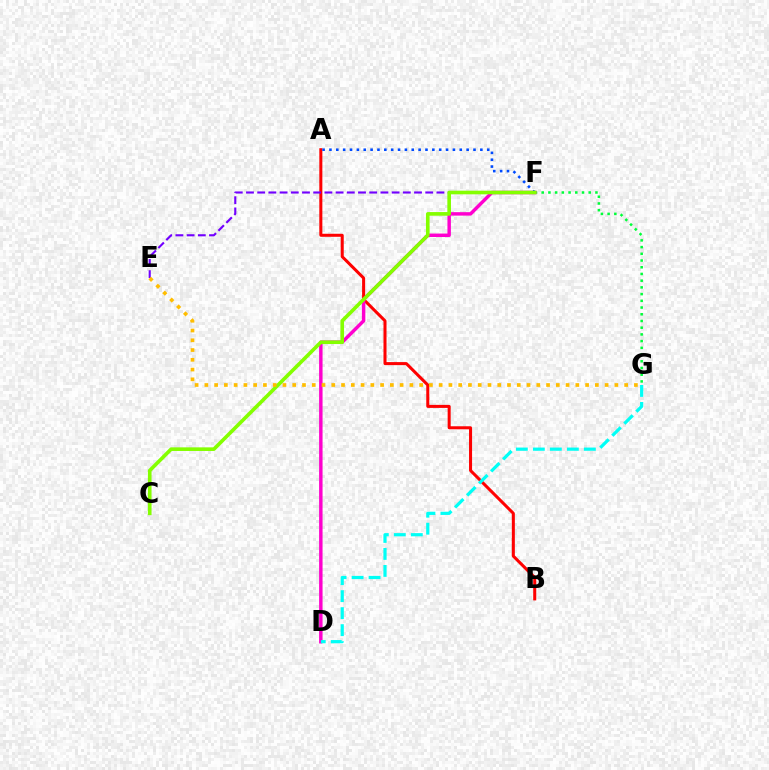{('A', 'B'): [{'color': '#ff0000', 'line_style': 'solid', 'thickness': 2.18}], ('F', 'G'): [{'color': '#00ff39', 'line_style': 'dotted', 'thickness': 1.82}], ('D', 'F'): [{'color': '#ff00cf', 'line_style': 'solid', 'thickness': 2.48}], ('A', 'F'): [{'color': '#004bff', 'line_style': 'dotted', 'thickness': 1.86}], ('E', 'F'): [{'color': '#7200ff', 'line_style': 'dashed', 'thickness': 1.52}], ('D', 'G'): [{'color': '#00fff6', 'line_style': 'dashed', 'thickness': 2.31}], ('C', 'F'): [{'color': '#84ff00', 'line_style': 'solid', 'thickness': 2.61}], ('E', 'G'): [{'color': '#ffbd00', 'line_style': 'dotted', 'thickness': 2.65}]}